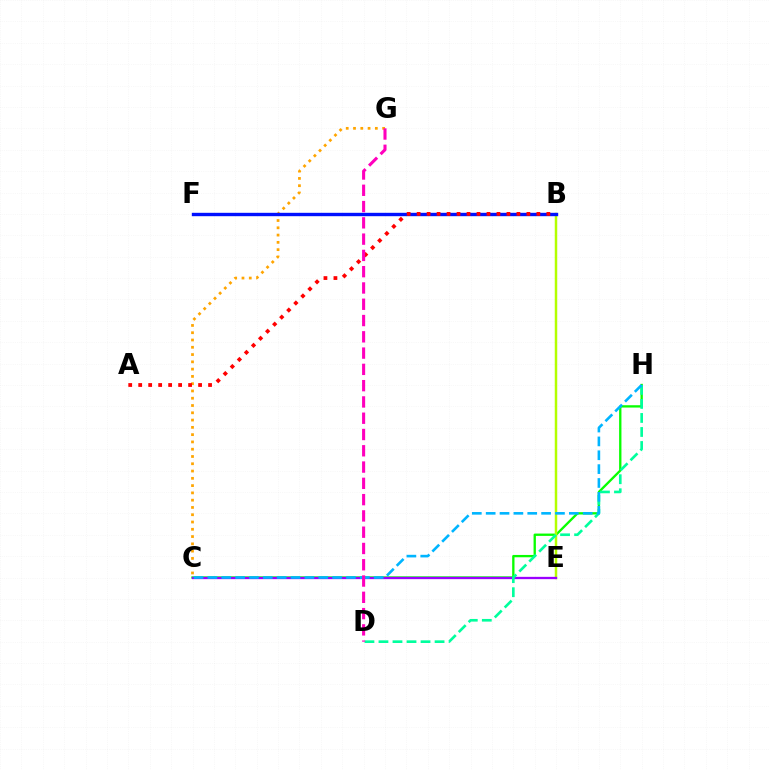{('C', 'H'): [{'color': '#08ff00', 'line_style': 'solid', 'thickness': 1.67}, {'color': '#00b5ff', 'line_style': 'dashed', 'thickness': 1.88}], ('B', 'E'): [{'color': '#b3ff00', 'line_style': 'solid', 'thickness': 1.78}], ('C', 'E'): [{'color': '#9b00ff', 'line_style': 'solid', 'thickness': 1.65}], ('C', 'G'): [{'color': '#ffa500', 'line_style': 'dotted', 'thickness': 1.98}], ('D', 'H'): [{'color': '#00ff9d', 'line_style': 'dashed', 'thickness': 1.91}], ('B', 'F'): [{'color': '#0010ff', 'line_style': 'solid', 'thickness': 2.44}], ('A', 'B'): [{'color': '#ff0000', 'line_style': 'dotted', 'thickness': 2.71}], ('D', 'G'): [{'color': '#ff00bd', 'line_style': 'dashed', 'thickness': 2.21}]}